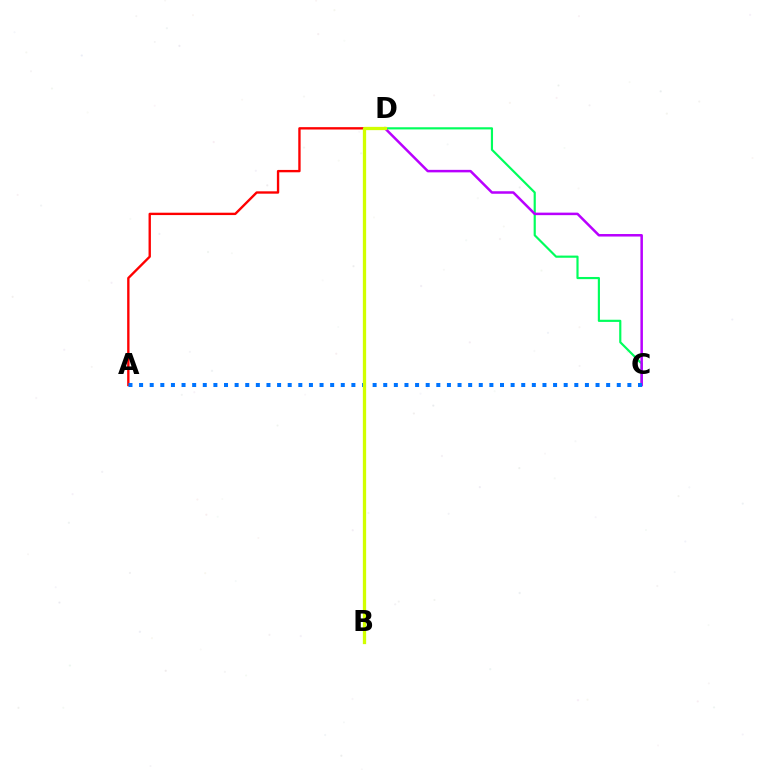{('C', 'D'): [{'color': '#00ff5c', 'line_style': 'solid', 'thickness': 1.56}, {'color': '#b900ff', 'line_style': 'solid', 'thickness': 1.81}], ('A', 'D'): [{'color': '#ff0000', 'line_style': 'solid', 'thickness': 1.7}], ('A', 'C'): [{'color': '#0074ff', 'line_style': 'dotted', 'thickness': 2.88}], ('B', 'D'): [{'color': '#d1ff00', 'line_style': 'solid', 'thickness': 2.36}]}